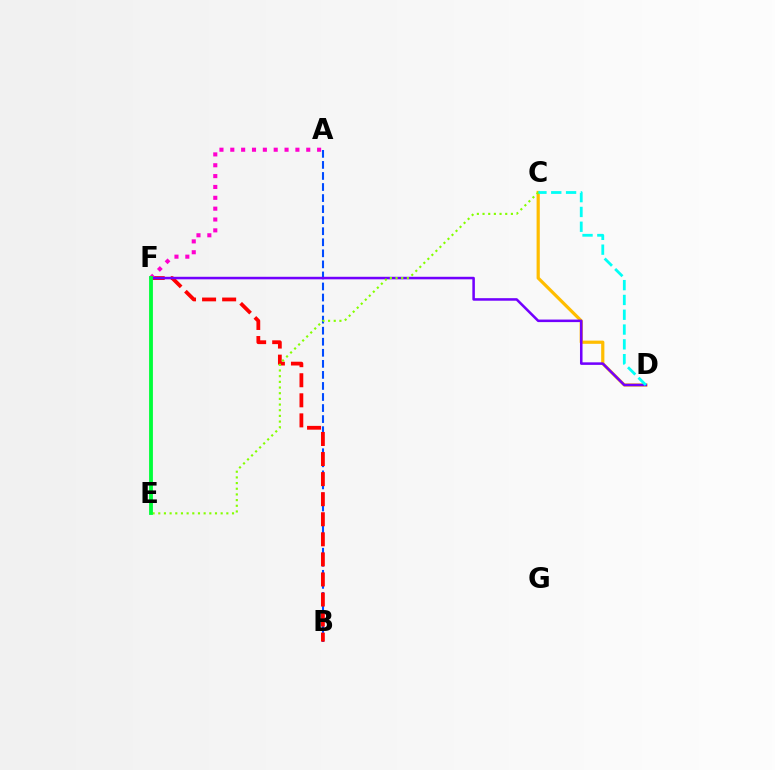{('A', 'B'): [{'color': '#004bff', 'line_style': 'dashed', 'thickness': 1.5}], ('C', 'D'): [{'color': '#ffbd00', 'line_style': 'solid', 'thickness': 2.31}, {'color': '#00fff6', 'line_style': 'dashed', 'thickness': 2.01}], ('B', 'F'): [{'color': '#ff0000', 'line_style': 'dashed', 'thickness': 2.73}], ('A', 'F'): [{'color': '#ff00cf', 'line_style': 'dotted', 'thickness': 2.95}], ('D', 'F'): [{'color': '#7200ff', 'line_style': 'solid', 'thickness': 1.83}], ('C', 'E'): [{'color': '#84ff00', 'line_style': 'dotted', 'thickness': 1.54}], ('E', 'F'): [{'color': '#00ff39', 'line_style': 'solid', 'thickness': 2.75}]}